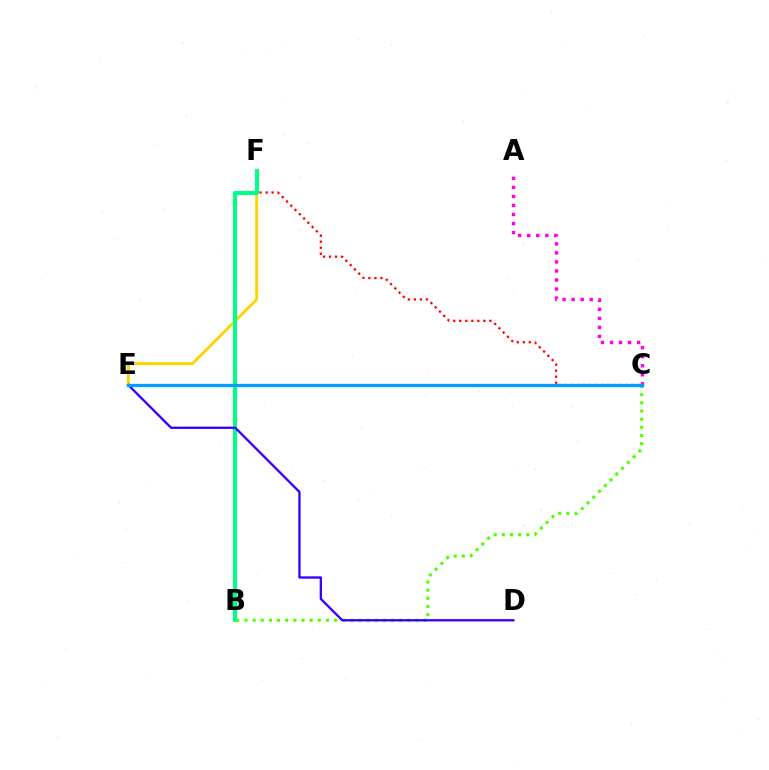{('E', 'F'): [{'color': '#ffd500', 'line_style': 'solid', 'thickness': 2.12}], ('C', 'F'): [{'color': '#ff0000', 'line_style': 'dotted', 'thickness': 1.64}], ('A', 'C'): [{'color': '#ff00ed', 'line_style': 'dotted', 'thickness': 2.46}], ('B', 'F'): [{'color': '#00ff86', 'line_style': 'solid', 'thickness': 2.88}], ('B', 'C'): [{'color': '#4fff00', 'line_style': 'dotted', 'thickness': 2.21}], ('D', 'E'): [{'color': '#3700ff', 'line_style': 'solid', 'thickness': 1.68}], ('C', 'E'): [{'color': '#009eff', 'line_style': 'solid', 'thickness': 2.36}]}